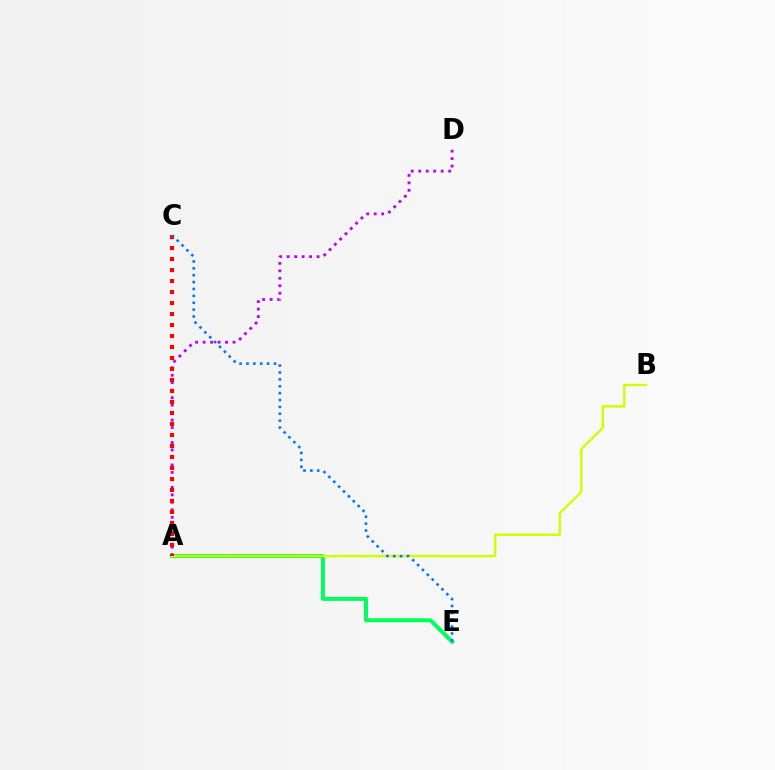{('A', 'E'): [{'color': '#00ff5c', 'line_style': 'solid', 'thickness': 2.88}], ('A', 'D'): [{'color': '#b900ff', 'line_style': 'dotted', 'thickness': 2.03}], ('A', 'B'): [{'color': '#d1ff00', 'line_style': 'solid', 'thickness': 1.74}], ('A', 'C'): [{'color': '#ff0000', 'line_style': 'dotted', 'thickness': 2.99}], ('C', 'E'): [{'color': '#0074ff', 'line_style': 'dotted', 'thickness': 1.87}]}